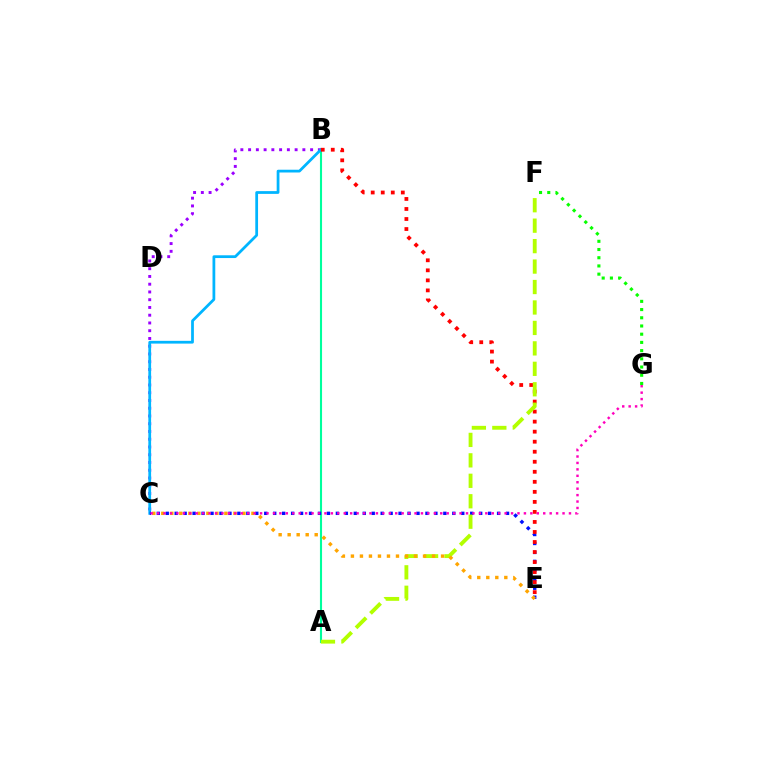{('A', 'B'): [{'color': '#00ff9d', 'line_style': 'solid', 'thickness': 1.52}], ('B', 'C'): [{'color': '#9b00ff', 'line_style': 'dotted', 'thickness': 2.11}, {'color': '#00b5ff', 'line_style': 'solid', 'thickness': 1.99}], ('F', 'G'): [{'color': '#08ff00', 'line_style': 'dotted', 'thickness': 2.23}], ('C', 'E'): [{'color': '#0010ff', 'line_style': 'dotted', 'thickness': 2.43}, {'color': '#ffa500', 'line_style': 'dotted', 'thickness': 2.45}], ('B', 'E'): [{'color': '#ff0000', 'line_style': 'dotted', 'thickness': 2.73}], ('A', 'F'): [{'color': '#b3ff00', 'line_style': 'dashed', 'thickness': 2.78}], ('C', 'G'): [{'color': '#ff00bd', 'line_style': 'dotted', 'thickness': 1.75}]}